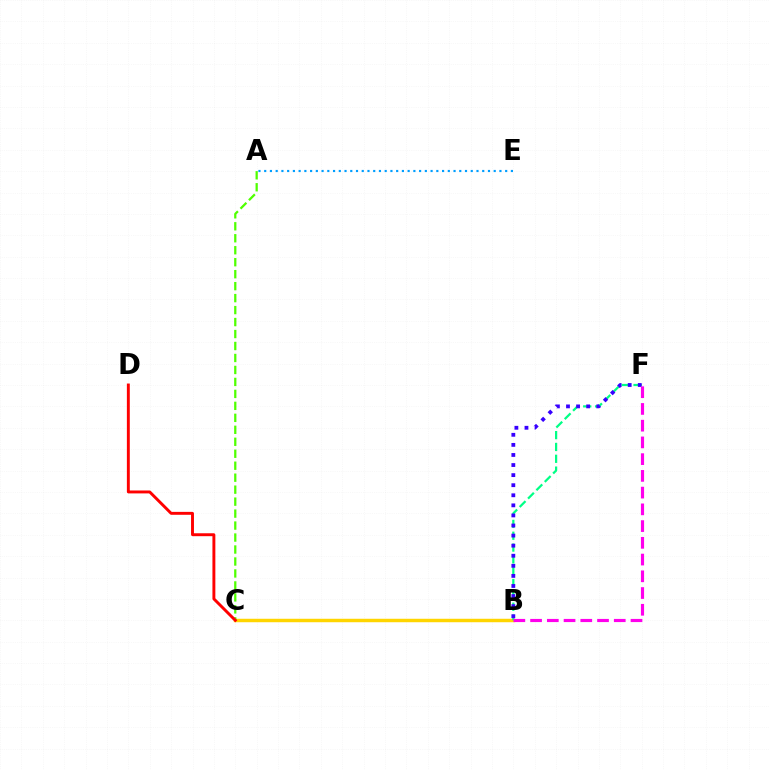{('A', 'E'): [{'color': '#009eff', 'line_style': 'dotted', 'thickness': 1.56}], ('B', 'C'): [{'color': '#ffd500', 'line_style': 'solid', 'thickness': 2.49}], ('B', 'F'): [{'color': '#00ff86', 'line_style': 'dashed', 'thickness': 1.61}, {'color': '#3700ff', 'line_style': 'dotted', 'thickness': 2.74}, {'color': '#ff00ed', 'line_style': 'dashed', 'thickness': 2.27}], ('A', 'C'): [{'color': '#4fff00', 'line_style': 'dashed', 'thickness': 1.63}], ('C', 'D'): [{'color': '#ff0000', 'line_style': 'solid', 'thickness': 2.1}]}